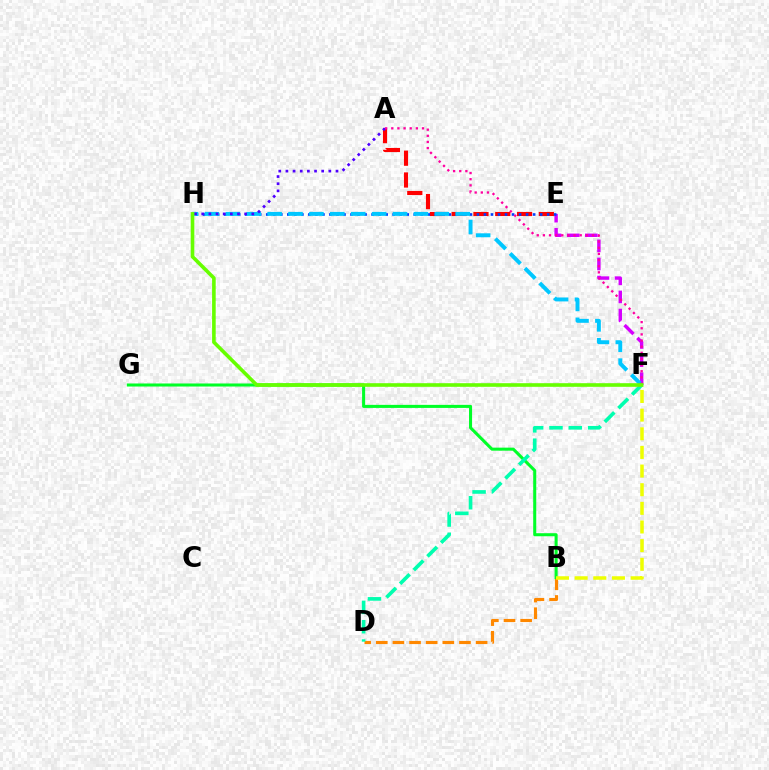{('E', 'F'): [{'color': '#d600ff', 'line_style': 'dashed', 'thickness': 2.46}], ('B', 'D'): [{'color': '#ff8800', 'line_style': 'dashed', 'thickness': 2.26}], ('B', 'G'): [{'color': '#00ff27', 'line_style': 'solid', 'thickness': 2.2}], ('A', 'E'): [{'color': '#ff0000', 'line_style': 'dashed', 'thickness': 2.96}], ('E', 'H'): [{'color': '#003fff', 'line_style': 'dotted', 'thickness': 1.91}], ('F', 'H'): [{'color': '#00c7ff', 'line_style': 'dashed', 'thickness': 2.84}, {'color': '#66ff00', 'line_style': 'solid', 'thickness': 2.6}], ('B', 'F'): [{'color': '#eeff00', 'line_style': 'dashed', 'thickness': 2.53}], ('A', 'H'): [{'color': '#4f00ff', 'line_style': 'dotted', 'thickness': 1.94}], ('D', 'F'): [{'color': '#00ffaf', 'line_style': 'dashed', 'thickness': 2.63}], ('A', 'F'): [{'color': '#ff00a0', 'line_style': 'dotted', 'thickness': 1.67}]}